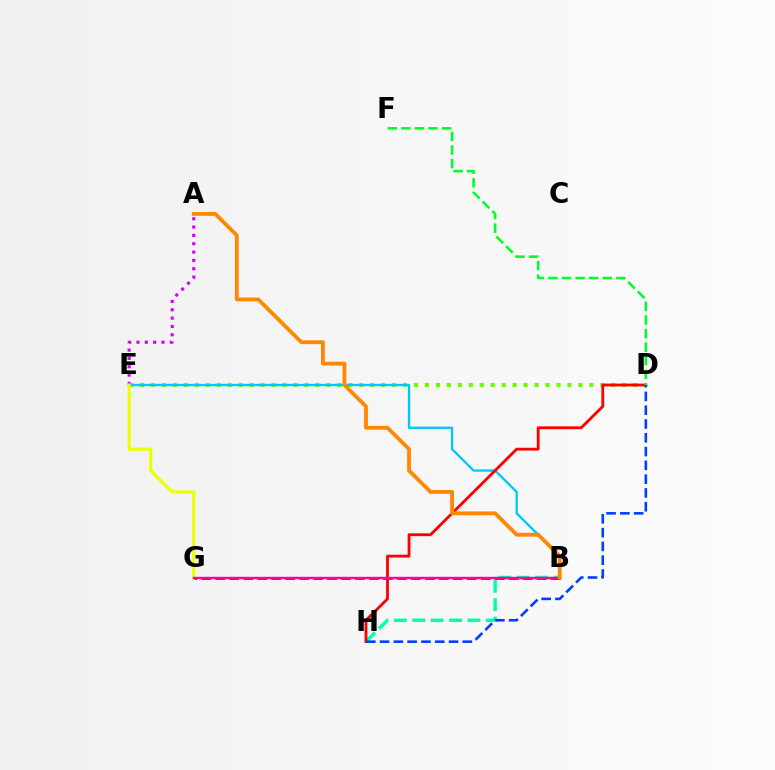{('B', 'H'): [{'color': '#00ffaf', 'line_style': 'dashed', 'thickness': 2.5}], ('B', 'G'): [{'color': '#4f00ff', 'line_style': 'dashed', 'thickness': 1.9}, {'color': '#ff00a0', 'line_style': 'solid', 'thickness': 1.74}], ('D', 'E'): [{'color': '#66ff00', 'line_style': 'dotted', 'thickness': 2.98}], ('B', 'E'): [{'color': '#00c7ff', 'line_style': 'solid', 'thickness': 1.68}], ('A', 'E'): [{'color': '#d600ff', 'line_style': 'dotted', 'thickness': 2.26}], ('E', 'G'): [{'color': '#eeff00', 'line_style': 'solid', 'thickness': 2.27}], ('D', 'H'): [{'color': '#ff0000', 'line_style': 'solid', 'thickness': 2.03}, {'color': '#003fff', 'line_style': 'dashed', 'thickness': 1.87}], ('A', 'B'): [{'color': '#ff8800', 'line_style': 'solid', 'thickness': 2.75}], ('D', 'F'): [{'color': '#00ff27', 'line_style': 'dashed', 'thickness': 1.85}]}